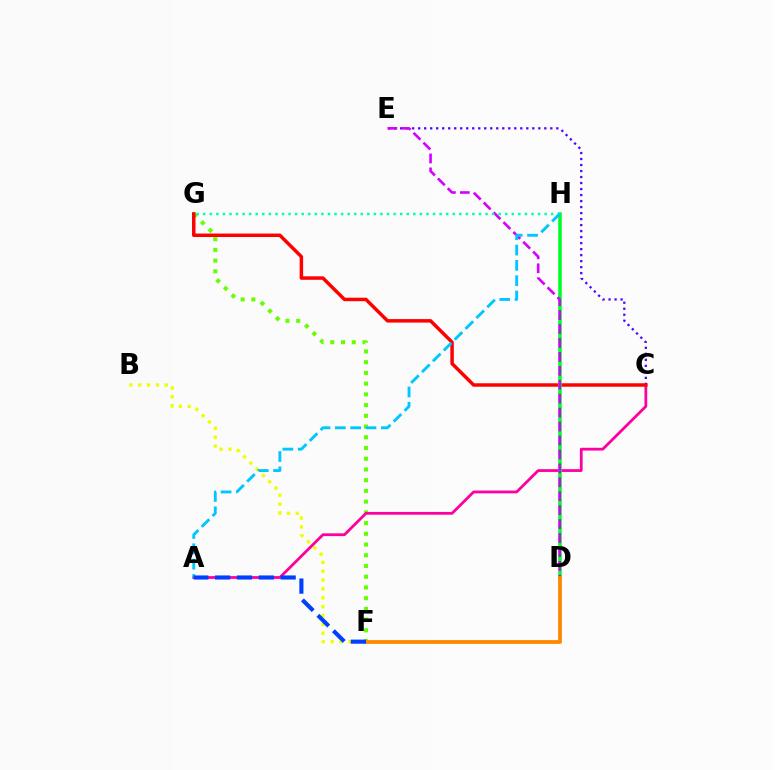{('F', 'G'): [{'color': '#66ff00', 'line_style': 'dotted', 'thickness': 2.91}], ('A', 'C'): [{'color': '#ff00a0', 'line_style': 'solid', 'thickness': 2.01}], ('C', 'E'): [{'color': '#4f00ff', 'line_style': 'dotted', 'thickness': 1.63}], ('C', 'G'): [{'color': '#ff0000', 'line_style': 'solid', 'thickness': 2.5}], ('D', 'H'): [{'color': '#00ff27', 'line_style': 'solid', 'thickness': 2.57}], ('B', 'F'): [{'color': '#eeff00', 'line_style': 'dotted', 'thickness': 2.41}], ('D', 'E'): [{'color': '#d600ff', 'line_style': 'dashed', 'thickness': 1.89}], ('D', 'F'): [{'color': '#ff8800', 'line_style': 'solid', 'thickness': 2.74}], ('G', 'H'): [{'color': '#00ffaf', 'line_style': 'dotted', 'thickness': 1.78}], ('A', 'H'): [{'color': '#00c7ff', 'line_style': 'dashed', 'thickness': 2.08}], ('A', 'F'): [{'color': '#003fff', 'line_style': 'dashed', 'thickness': 2.97}]}